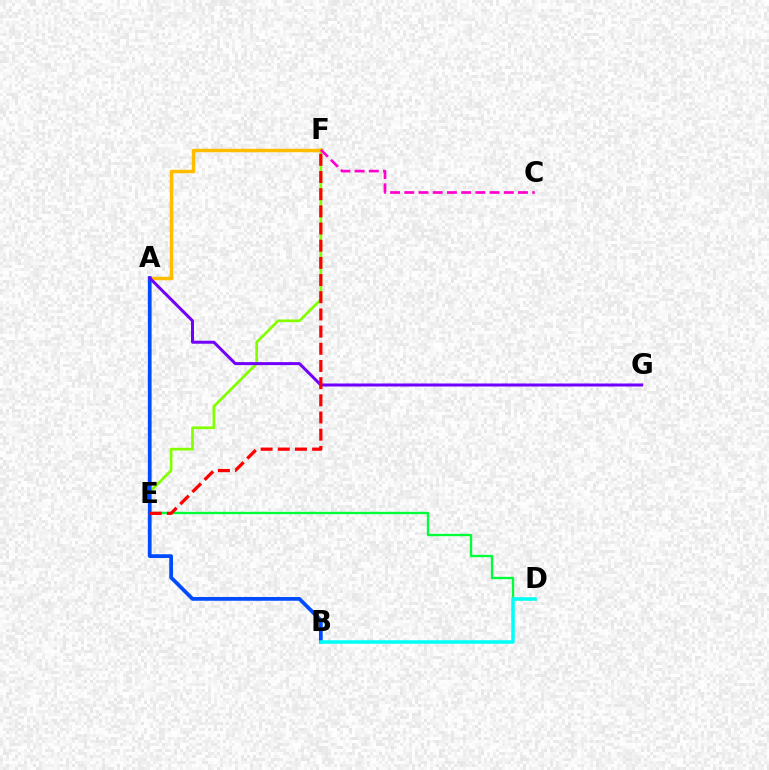{('E', 'F'): [{'color': '#84ff00', 'line_style': 'solid', 'thickness': 1.95}, {'color': '#ff0000', 'line_style': 'dashed', 'thickness': 2.33}], ('A', 'F'): [{'color': '#ffbd00', 'line_style': 'solid', 'thickness': 2.51}], ('D', 'E'): [{'color': '#00ff39', 'line_style': 'solid', 'thickness': 1.69}], ('A', 'B'): [{'color': '#004bff', 'line_style': 'solid', 'thickness': 2.69}], ('B', 'D'): [{'color': '#00fff6', 'line_style': 'solid', 'thickness': 2.53}], ('A', 'G'): [{'color': '#7200ff', 'line_style': 'solid', 'thickness': 2.16}], ('C', 'F'): [{'color': '#ff00cf', 'line_style': 'dashed', 'thickness': 1.93}]}